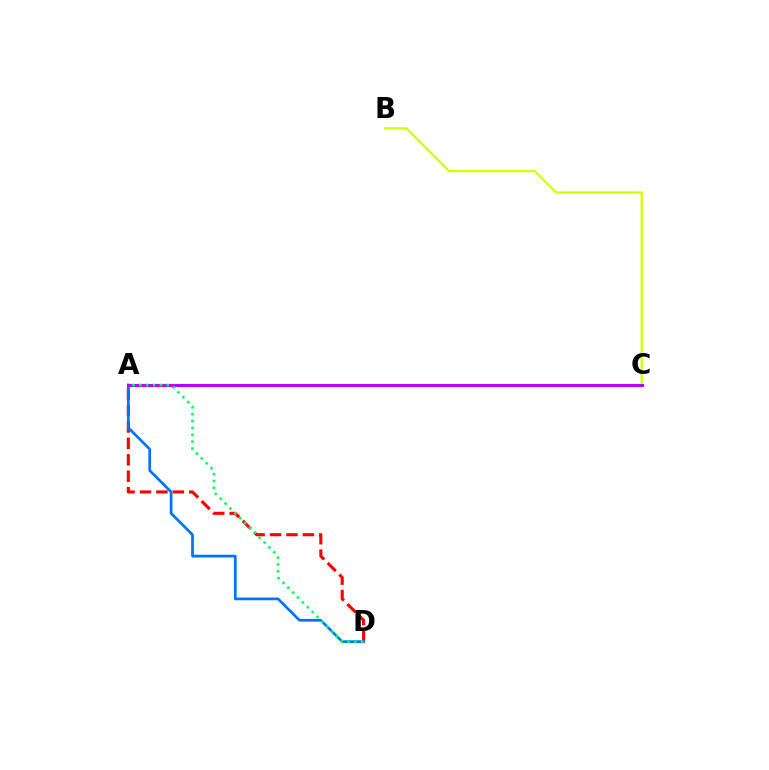{('B', 'C'): [{'color': '#d1ff00', 'line_style': 'solid', 'thickness': 1.64}], ('A', 'D'): [{'color': '#ff0000', 'line_style': 'dashed', 'thickness': 2.23}, {'color': '#0074ff', 'line_style': 'solid', 'thickness': 1.97}, {'color': '#00ff5c', 'line_style': 'dotted', 'thickness': 1.87}], ('A', 'C'): [{'color': '#b900ff', 'line_style': 'solid', 'thickness': 2.23}]}